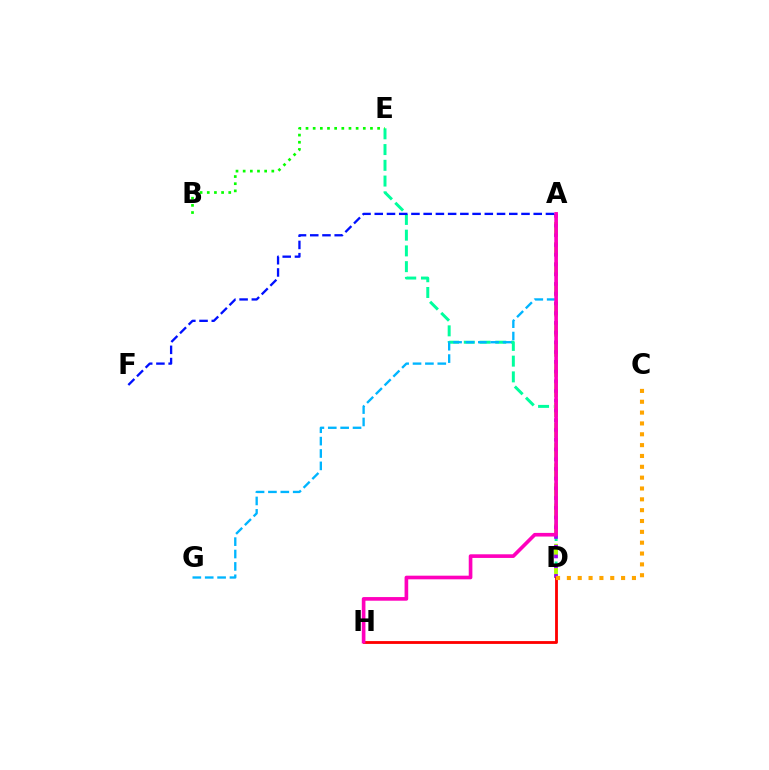{('D', 'E'): [{'color': '#00ff9d', 'line_style': 'dashed', 'thickness': 2.14}], ('A', 'D'): [{'color': '#b3ff00', 'line_style': 'dashed', 'thickness': 2.73}, {'color': '#9b00ff', 'line_style': 'dotted', 'thickness': 2.64}], ('D', 'H'): [{'color': '#ff0000', 'line_style': 'solid', 'thickness': 2.03}], ('B', 'E'): [{'color': '#08ff00', 'line_style': 'dotted', 'thickness': 1.95}], ('C', 'D'): [{'color': '#ffa500', 'line_style': 'dotted', 'thickness': 2.95}], ('A', 'G'): [{'color': '#00b5ff', 'line_style': 'dashed', 'thickness': 1.68}], ('A', 'H'): [{'color': '#ff00bd', 'line_style': 'solid', 'thickness': 2.62}], ('A', 'F'): [{'color': '#0010ff', 'line_style': 'dashed', 'thickness': 1.66}]}